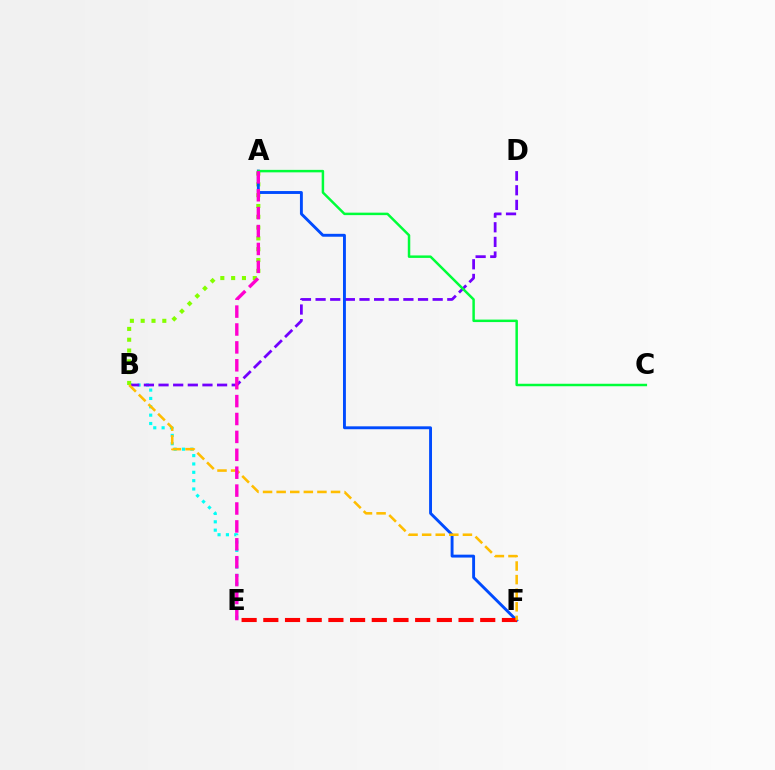{('B', 'E'): [{'color': '#00fff6', 'line_style': 'dotted', 'thickness': 2.27}], ('B', 'D'): [{'color': '#7200ff', 'line_style': 'dashed', 'thickness': 1.99}], ('A', 'B'): [{'color': '#84ff00', 'line_style': 'dotted', 'thickness': 2.94}], ('A', 'F'): [{'color': '#004bff', 'line_style': 'solid', 'thickness': 2.09}], ('E', 'F'): [{'color': '#ff0000', 'line_style': 'dashed', 'thickness': 2.95}], ('A', 'C'): [{'color': '#00ff39', 'line_style': 'solid', 'thickness': 1.79}], ('B', 'F'): [{'color': '#ffbd00', 'line_style': 'dashed', 'thickness': 1.85}], ('A', 'E'): [{'color': '#ff00cf', 'line_style': 'dashed', 'thickness': 2.43}]}